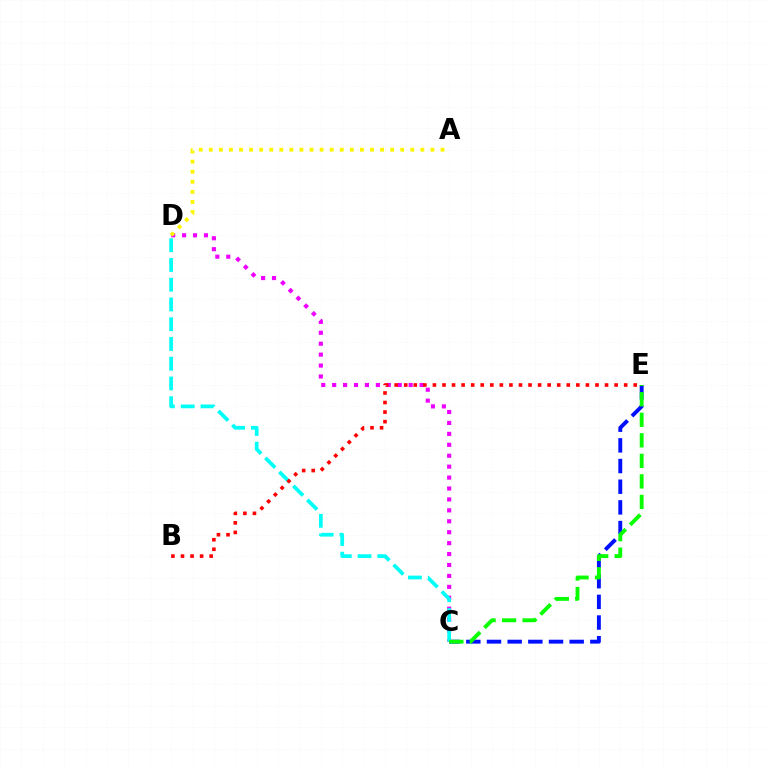{('C', 'D'): [{'color': '#ee00ff', 'line_style': 'dotted', 'thickness': 2.97}, {'color': '#00fff6', 'line_style': 'dashed', 'thickness': 2.68}], ('A', 'D'): [{'color': '#fcf500', 'line_style': 'dotted', 'thickness': 2.74}], ('C', 'E'): [{'color': '#0010ff', 'line_style': 'dashed', 'thickness': 2.81}, {'color': '#08ff00', 'line_style': 'dashed', 'thickness': 2.79}], ('B', 'E'): [{'color': '#ff0000', 'line_style': 'dotted', 'thickness': 2.6}]}